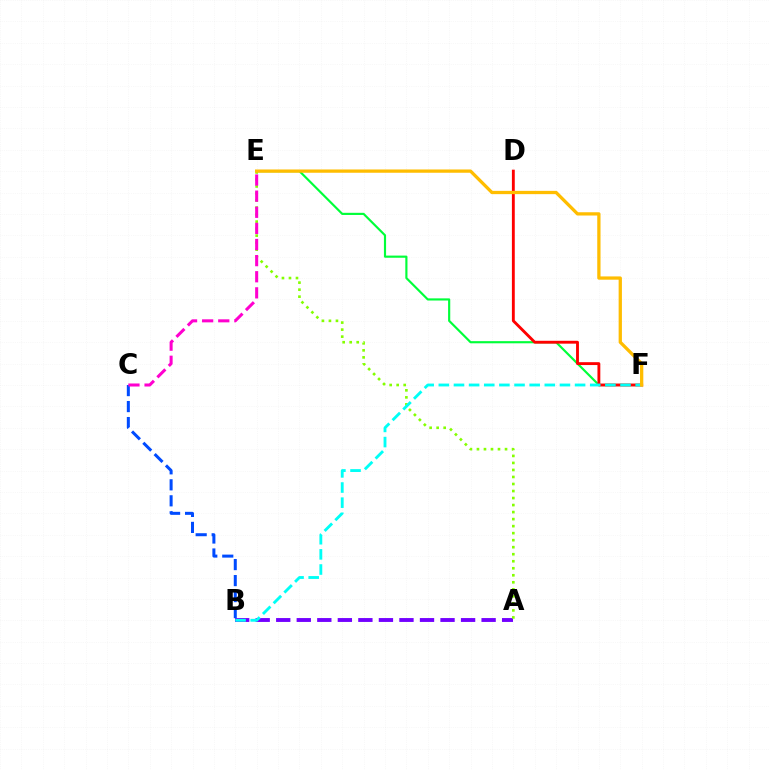{('A', 'B'): [{'color': '#7200ff', 'line_style': 'dashed', 'thickness': 2.79}], ('A', 'E'): [{'color': '#84ff00', 'line_style': 'dotted', 'thickness': 1.91}], ('B', 'C'): [{'color': '#004bff', 'line_style': 'dashed', 'thickness': 2.17}], ('C', 'E'): [{'color': '#ff00cf', 'line_style': 'dashed', 'thickness': 2.19}], ('E', 'F'): [{'color': '#00ff39', 'line_style': 'solid', 'thickness': 1.55}, {'color': '#ffbd00', 'line_style': 'solid', 'thickness': 2.36}], ('D', 'F'): [{'color': '#ff0000', 'line_style': 'solid', 'thickness': 2.06}], ('B', 'F'): [{'color': '#00fff6', 'line_style': 'dashed', 'thickness': 2.06}]}